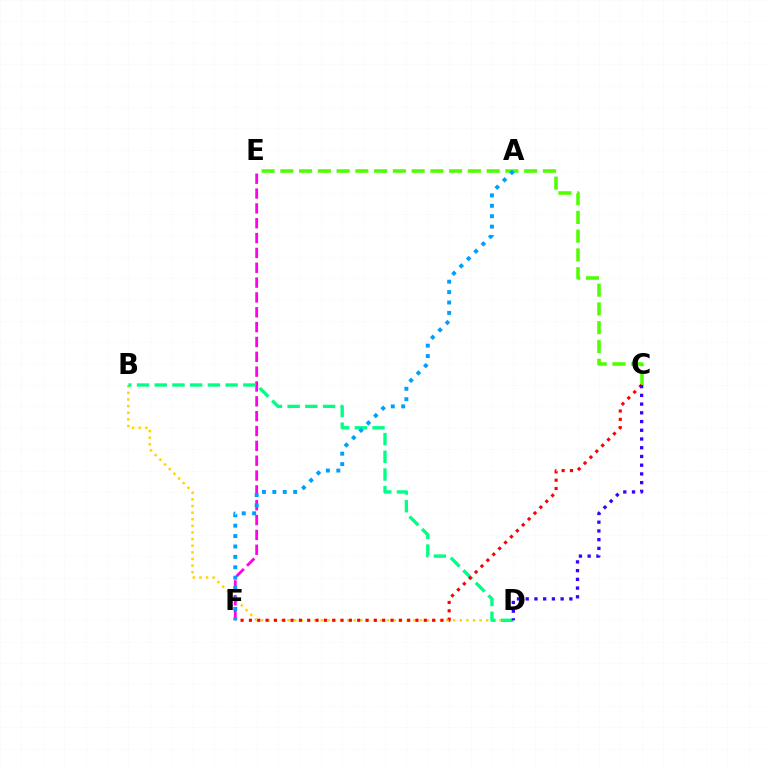{('C', 'E'): [{'color': '#4fff00', 'line_style': 'dashed', 'thickness': 2.55}], ('B', 'D'): [{'color': '#ffd500', 'line_style': 'dotted', 'thickness': 1.8}, {'color': '#00ff86', 'line_style': 'dashed', 'thickness': 2.41}], ('E', 'F'): [{'color': '#ff00ed', 'line_style': 'dashed', 'thickness': 2.02}], ('C', 'F'): [{'color': '#ff0000', 'line_style': 'dotted', 'thickness': 2.26}], ('A', 'F'): [{'color': '#009eff', 'line_style': 'dotted', 'thickness': 2.83}], ('C', 'D'): [{'color': '#3700ff', 'line_style': 'dotted', 'thickness': 2.37}]}